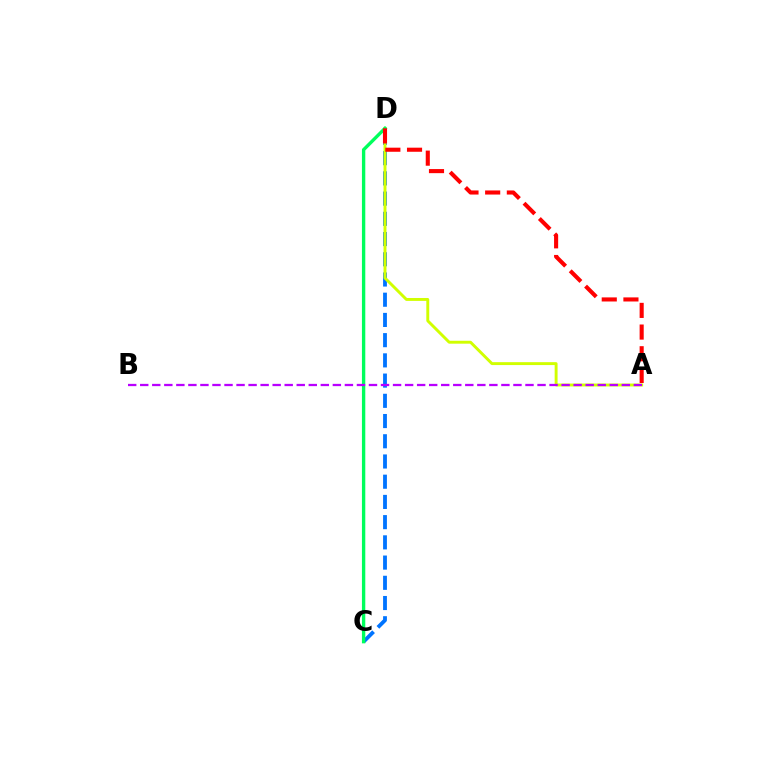{('C', 'D'): [{'color': '#0074ff', 'line_style': 'dashed', 'thickness': 2.75}, {'color': '#00ff5c', 'line_style': 'solid', 'thickness': 2.42}], ('A', 'D'): [{'color': '#d1ff00', 'line_style': 'solid', 'thickness': 2.1}, {'color': '#ff0000', 'line_style': 'dashed', 'thickness': 2.94}], ('A', 'B'): [{'color': '#b900ff', 'line_style': 'dashed', 'thickness': 1.64}]}